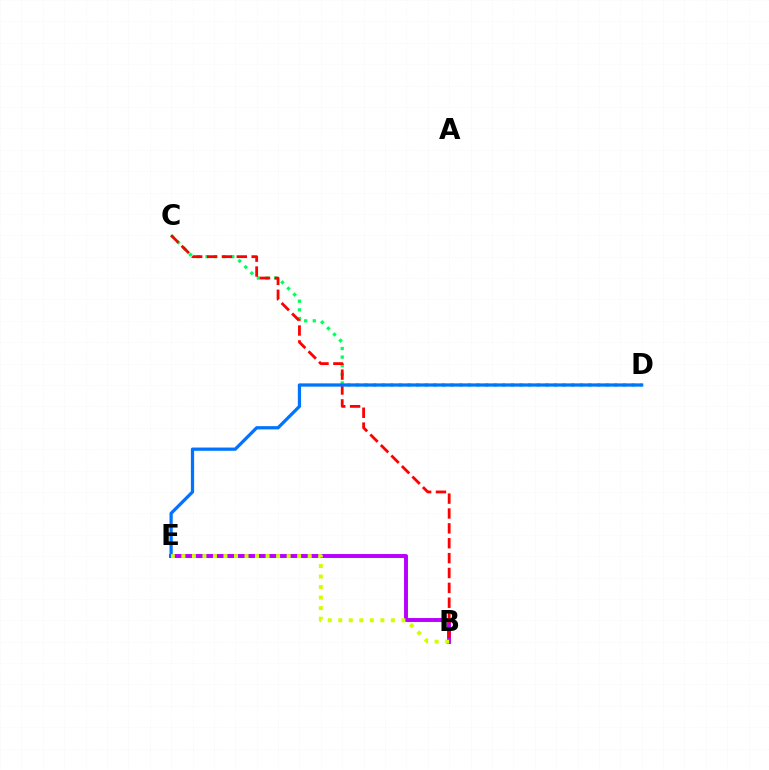{('C', 'D'): [{'color': '#00ff5c', 'line_style': 'dotted', 'thickness': 2.34}], ('B', 'E'): [{'color': '#b900ff', 'line_style': 'solid', 'thickness': 2.83}, {'color': '#d1ff00', 'line_style': 'dotted', 'thickness': 2.86}], ('B', 'C'): [{'color': '#ff0000', 'line_style': 'dashed', 'thickness': 2.02}], ('D', 'E'): [{'color': '#0074ff', 'line_style': 'solid', 'thickness': 2.35}]}